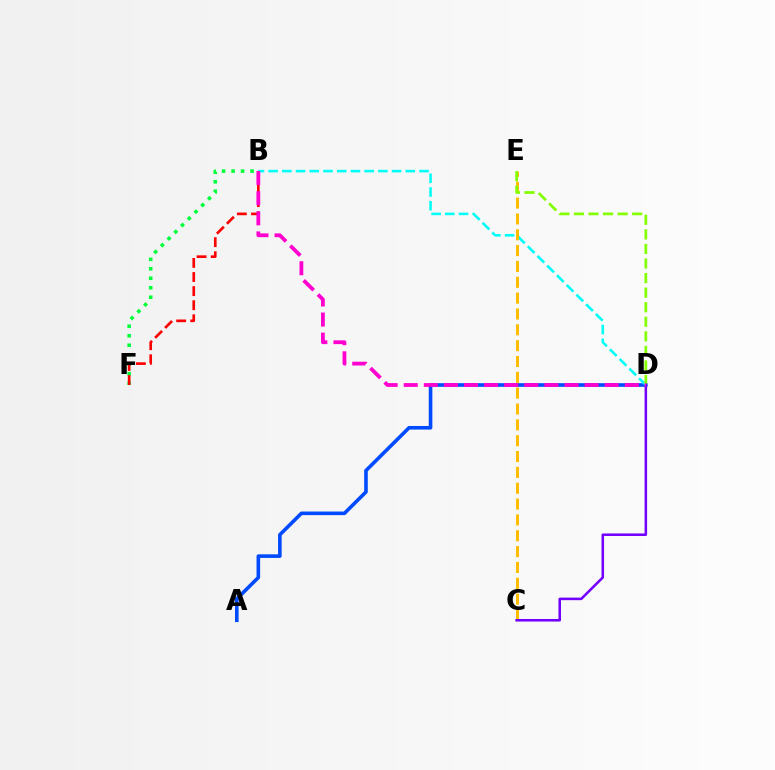{('B', 'F'): [{'color': '#00ff39', 'line_style': 'dotted', 'thickness': 2.58}, {'color': '#ff0000', 'line_style': 'dashed', 'thickness': 1.92}], ('A', 'D'): [{'color': '#004bff', 'line_style': 'solid', 'thickness': 2.59}], ('B', 'D'): [{'color': '#00fff6', 'line_style': 'dashed', 'thickness': 1.86}, {'color': '#ff00cf', 'line_style': 'dashed', 'thickness': 2.73}], ('C', 'E'): [{'color': '#ffbd00', 'line_style': 'dashed', 'thickness': 2.15}], ('D', 'E'): [{'color': '#84ff00', 'line_style': 'dashed', 'thickness': 1.98}], ('C', 'D'): [{'color': '#7200ff', 'line_style': 'solid', 'thickness': 1.83}]}